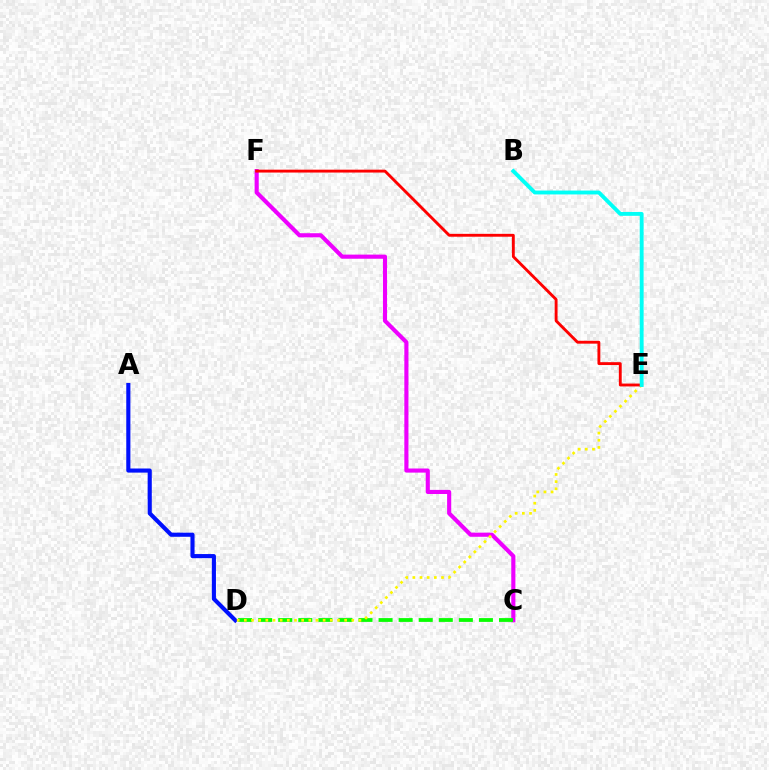{('A', 'D'): [{'color': '#0010ff', 'line_style': 'solid', 'thickness': 2.96}], ('C', 'F'): [{'color': '#ee00ff', 'line_style': 'solid', 'thickness': 2.96}], ('C', 'D'): [{'color': '#08ff00', 'line_style': 'dashed', 'thickness': 2.73}], ('D', 'E'): [{'color': '#fcf500', 'line_style': 'dotted', 'thickness': 1.95}], ('E', 'F'): [{'color': '#ff0000', 'line_style': 'solid', 'thickness': 2.07}], ('B', 'E'): [{'color': '#00fff6', 'line_style': 'solid', 'thickness': 2.79}]}